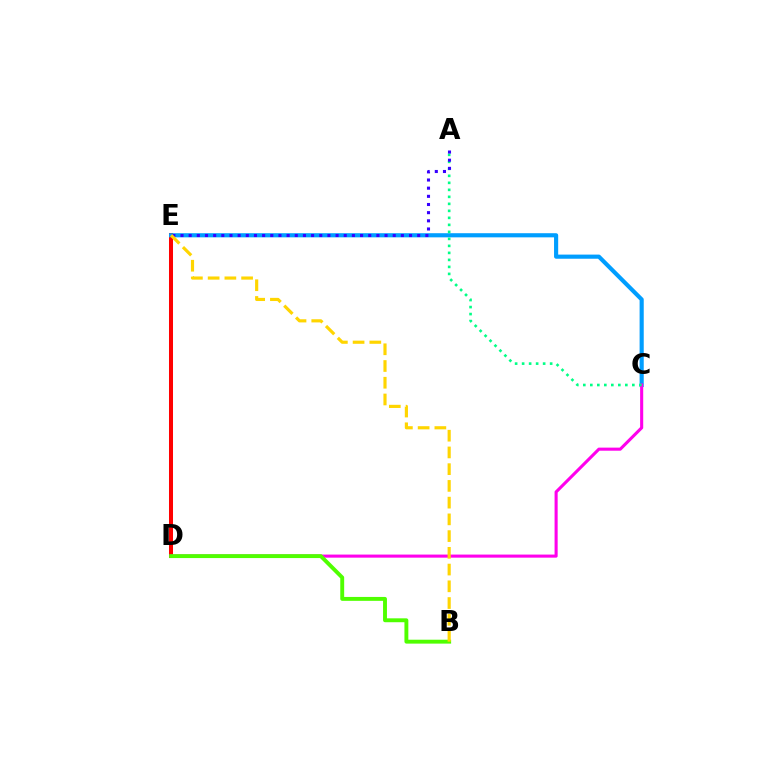{('D', 'E'): [{'color': '#ff0000', 'line_style': 'solid', 'thickness': 2.89}], ('C', 'E'): [{'color': '#009eff', 'line_style': 'solid', 'thickness': 2.98}], ('C', 'D'): [{'color': '#ff00ed', 'line_style': 'solid', 'thickness': 2.22}], ('B', 'D'): [{'color': '#4fff00', 'line_style': 'solid', 'thickness': 2.81}], ('A', 'C'): [{'color': '#00ff86', 'line_style': 'dotted', 'thickness': 1.9}], ('A', 'E'): [{'color': '#3700ff', 'line_style': 'dotted', 'thickness': 2.22}], ('B', 'E'): [{'color': '#ffd500', 'line_style': 'dashed', 'thickness': 2.27}]}